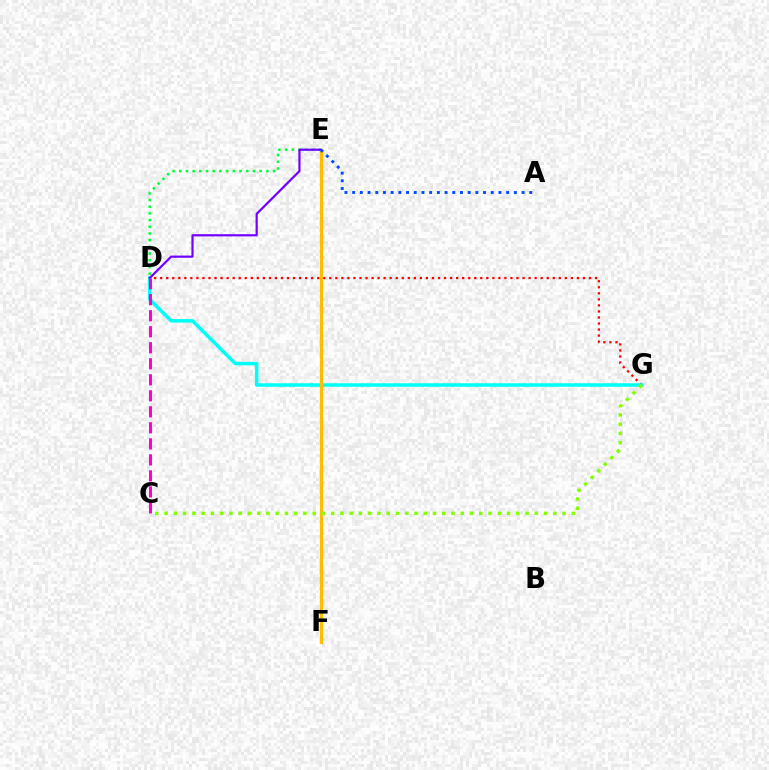{('D', 'G'): [{'color': '#ff0000', 'line_style': 'dotted', 'thickness': 1.64}, {'color': '#00fff6', 'line_style': 'solid', 'thickness': 2.52}], ('E', 'F'): [{'color': '#ffbd00', 'line_style': 'solid', 'thickness': 2.33}], ('D', 'E'): [{'color': '#00ff39', 'line_style': 'dotted', 'thickness': 1.82}, {'color': '#7200ff', 'line_style': 'solid', 'thickness': 1.58}], ('A', 'E'): [{'color': '#004bff', 'line_style': 'dotted', 'thickness': 2.09}], ('C', 'G'): [{'color': '#84ff00', 'line_style': 'dotted', 'thickness': 2.51}], ('C', 'D'): [{'color': '#ff00cf', 'line_style': 'dashed', 'thickness': 2.18}]}